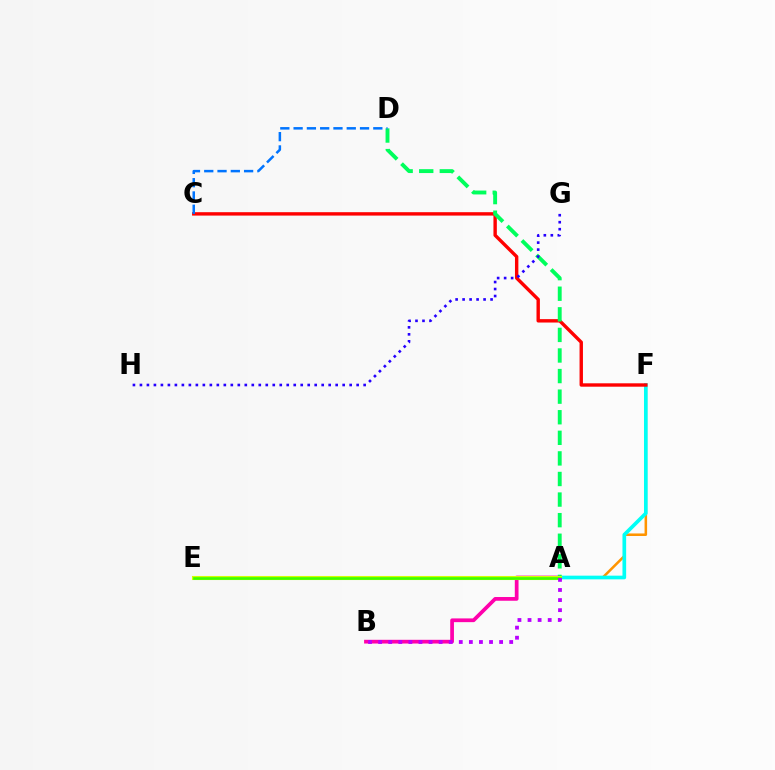{('A', 'F'): [{'color': '#ff9400', 'line_style': 'solid', 'thickness': 1.83}, {'color': '#00fff6', 'line_style': 'solid', 'thickness': 2.65}], ('A', 'B'): [{'color': '#ff00ac', 'line_style': 'solid', 'thickness': 2.69}, {'color': '#b900ff', 'line_style': 'dotted', 'thickness': 2.74}], ('C', 'F'): [{'color': '#ff0000', 'line_style': 'solid', 'thickness': 2.44}], ('A', 'D'): [{'color': '#00ff5c', 'line_style': 'dashed', 'thickness': 2.8}], ('A', 'E'): [{'color': '#d1ff00', 'line_style': 'solid', 'thickness': 2.93}, {'color': '#3dff00', 'line_style': 'solid', 'thickness': 1.9}], ('G', 'H'): [{'color': '#2500ff', 'line_style': 'dotted', 'thickness': 1.9}], ('C', 'D'): [{'color': '#0074ff', 'line_style': 'dashed', 'thickness': 1.8}]}